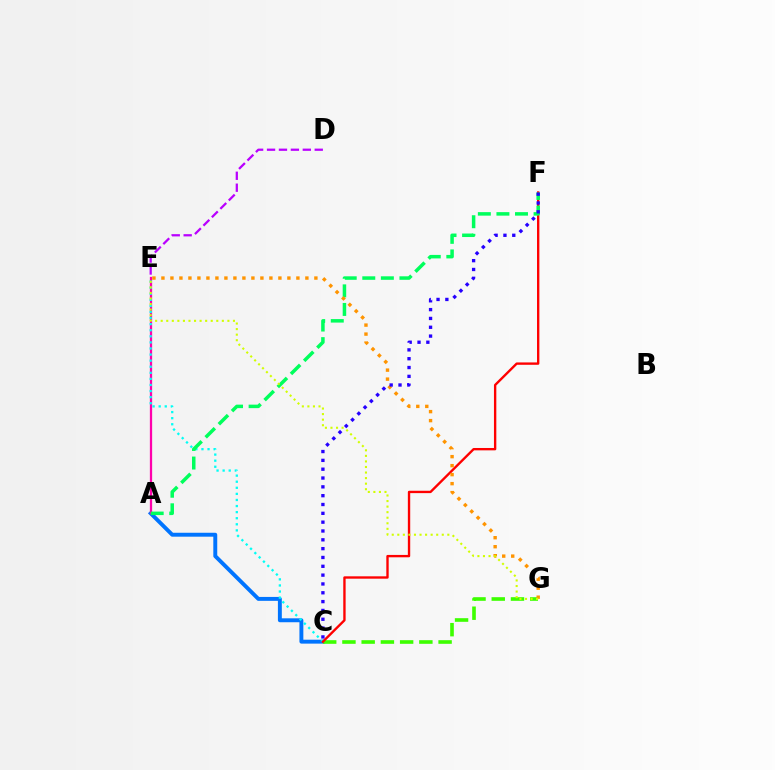{('A', 'C'): [{'color': '#0074ff', 'line_style': 'solid', 'thickness': 2.82}], ('C', 'G'): [{'color': '#3dff00', 'line_style': 'dashed', 'thickness': 2.61}], ('A', 'E'): [{'color': '#ff00ac', 'line_style': 'solid', 'thickness': 1.63}], ('C', 'E'): [{'color': '#00fff6', 'line_style': 'dotted', 'thickness': 1.65}], ('D', 'E'): [{'color': '#b900ff', 'line_style': 'dashed', 'thickness': 1.62}], ('C', 'F'): [{'color': '#ff0000', 'line_style': 'solid', 'thickness': 1.7}, {'color': '#2500ff', 'line_style': 'dotted', 'thickness': 2.4}], ('A', 'F'): [{'color': '#00ff5c', 'line_style': 'dashed', 'thickness': 2.52}], ('E', 'G'): [{'color': '#ff9400', 'line_style': 'dotted', 'thickness': 2.44}, {'color': '#d1ff00', 'line_style': 'dotted', 'thickness': 1.51}]}